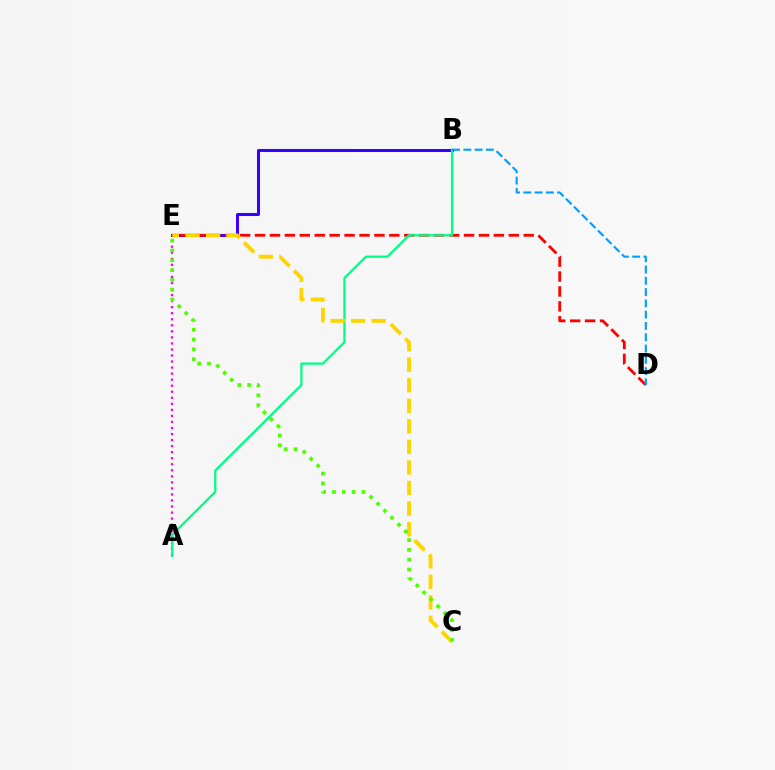{('B', 'E'): [{'color': '#3700ff', 'line_style': 'solid', 'thickness': 2.18}], ('A', 'E'): [{'color': '#ff00ed', 'line_style': 'dotted', 'thickness': 1.64}], ('D', 'E'): [{'color': '#ff0000', 'line_style': 'dashed', 'thickness': 2.03}], ('A', 'B'): [{'color': '#00ff86', 'line_style': 'solid', 'thickness': 1.64}], ('B', 'D'): [{'color': '#009eff', 'line_style': 'dashed', 'thickness': 1.53}], ('C', 'E'): [{'color': '#ffd500', 'line_style': 'dashed', 'thickness': 2.79}, {'color': '#4fff00', 'line_style': 'dotted', 'thickness': 2.66}]}